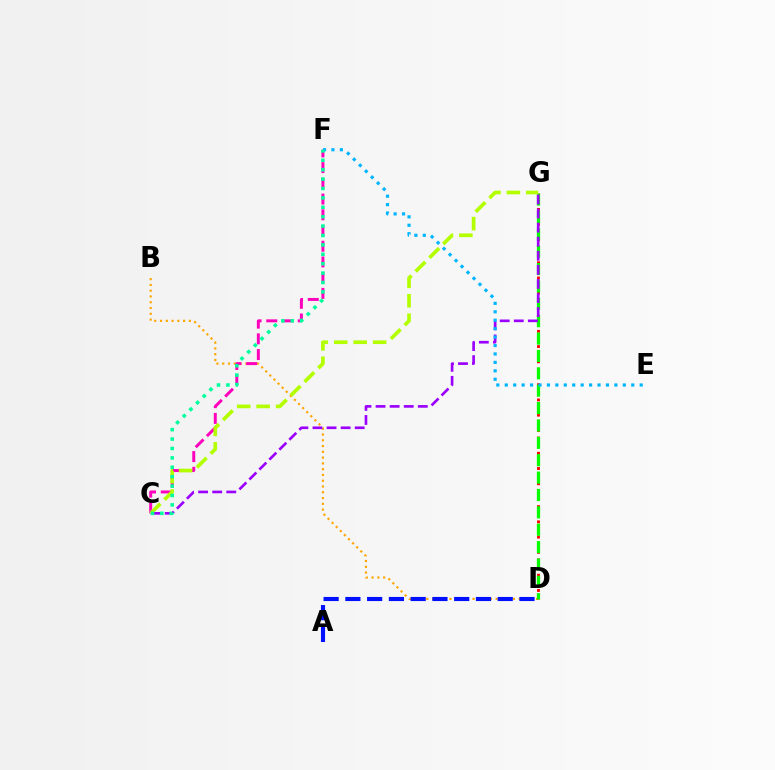{('B', 'D'): [{'color': '#ffa500', 'line_style': 'dotted', 'thickness': 1.57}], ('D', 'G'): [{'color': '#ff0000', 'line_style': 'dotted', 'thickness': 2.07}, {'color': '#08ff00', 'line_style': 'dashed', 'thickness': 2.36}], ('C', 'G'): [{'color': '#9b00ff', 'line_style': 'dashed', 'thickness': 1.91}, {'color': '#b3ff00', 'line_style': 'dashed', 'thickness': 2.64}], ('C', 'F'): [{'color': '#ff00bd', 'line_style': 'dashed', 'thickness': 2.14}, {'color': '#00ff9d', 'line_style': 'dotted', 'thickness': 2.55}], ('A', 'D'): [{'color': '#0010ff', 'line_style': 'dashed', 'thickness': 2.96}], ('E', 'F'): [{'color': '#00b5ff', 'line_style': 'dotted', 'thickness': 2.29}]}